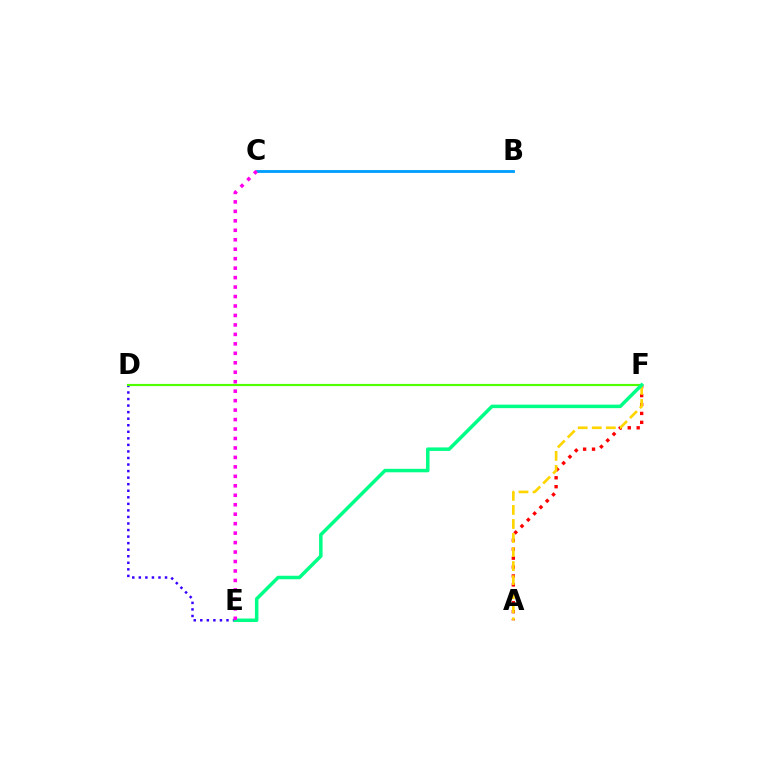{('A', 'F'): [{'color': '#ff0000', 'line_style': 'dotted', 'thickness': 2.42}, {'color': '#ffd500', 'line_style': 'dashed', 'thickness': 1.91}], ('D', 'E'): [{'color': '#3700ff', 'line_style': 'dotted', 'thickness': 1.78}], ('D', 'F'): [{'color': '#4fff00', 'line_style': 'solid', 'thickness': 1.56}], ('E', 'F'): [{'color': '#00ff86', 'line_style': 'solid', 'thickness': 2.52}], ('B', 'C'): [{'color': '#009eff', 'line_style': 'solid', 'thickness': 2.04}], ('C', 'E'): [{'color': '#ff00ed', 'line_style': 'dotted', 'thickness': 2.57}]}